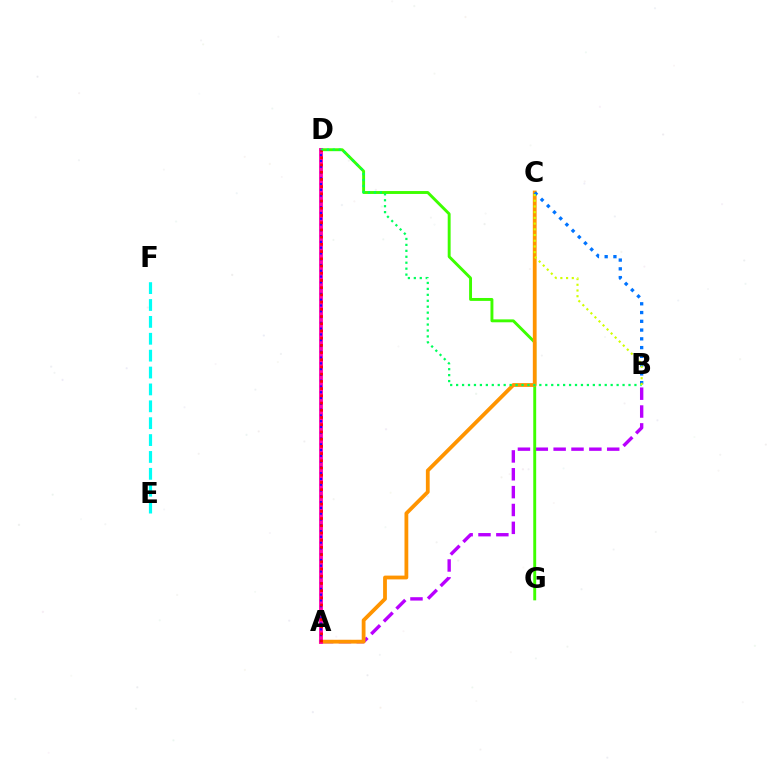{('A', 'B'): [{'color': '#b900ff', 'line_style': 'dashed', 'thickness': 2.43}], ('D', 'G'): [{'color': '#3dff00', 'line_style': 'solid', 'thickness': 2.09}], ('A', 'C'): [{'color': '#ff9400', 'line_style': 'solid', 'thickness': 2.73}], ('E', 'F'): [{'color': '#00fff6', 'line_style': 'dashed', 'thickness': 2.29}], ('A', 'D'): [{'color': '#ff00ac', 'line_style': 'solid', 'thickness': 2.76}, {'color': '#2500ff', 'line_style': 'dotted', 'thickness': 1.57}, {'color': '#ff0000', 'line_style': 'dotted', 'thickness': 1.96}], ('B', 'C'): [{'color': '#0074ff', 'line_style': 'dotted', 'thickness': 2.38}, {'color': '#d1ff00', 'line_style': 'dotted', 'thickness': 1.55}], ('B', 'D'): [{'color': '#00ff5c', 'line_style': 'dotted', 'thickness': 1.61}]}